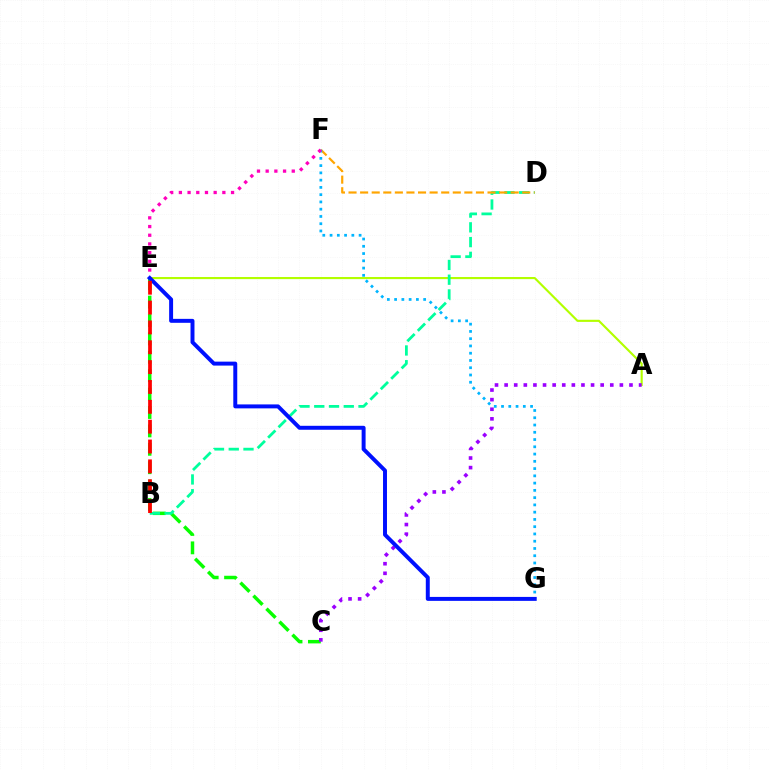{('A', 'E'): [{'color': '#b3ff00', 'line_style': 'solid', 'thickness': 1.54}], ('C', 'E'): [{'color': '#08ff00', 'line_style': 'dashed', 'thickness': 2.5}], ('B', 'D'): [{'color': '#00ff9d', 'line_style': 'dashed', 'thickness': 2.0}], ('A', 'C'): [{'color': '#9b00ff', 'line_style': 'dotted', 'thickness': 2.61}], ('D', 'F'): [{'color': '#ffa500', 'line_style': 'dashed', 'thickness': 1.57}], ('F', 'G'): [{'color': '#00b5ff', 'line_style': 'dotted', 'thickness': 1.97}], ('E', 'F'): [{'color': '#ff00bd', 'line_style': 'dotted', 'thickness': 2.36}], ('E', 'G'): [{'color': '#0010ff', 'line_style': 'solid', 'thickness': 2.84}], ('B', 'E'): [{'color': '#ff0000', 'line_style': 'dashed', 'thickness': 2.7}]}